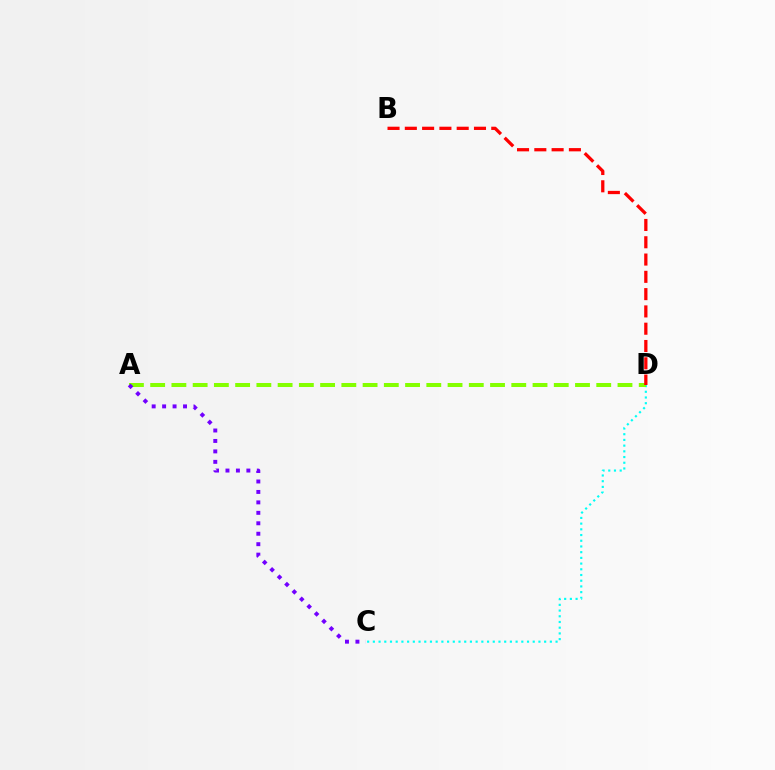{('C', 'D'): [{'color': '#00fff6', 'line_style': 'dotted', 'thickness': 1.55}], ('A', 'D'): [{'color': '#84ff00', 'line_style': 'dashed', 'thickness': 2.89}], ('A', 'C'): [{'color': '#7200ff', 'line_style': 'dotted', 'thickness': 2.84}], ('B', 'D'): [{'color': '#ff0000', 'line_style': 'dashed', 'thickness': 2.35}]}